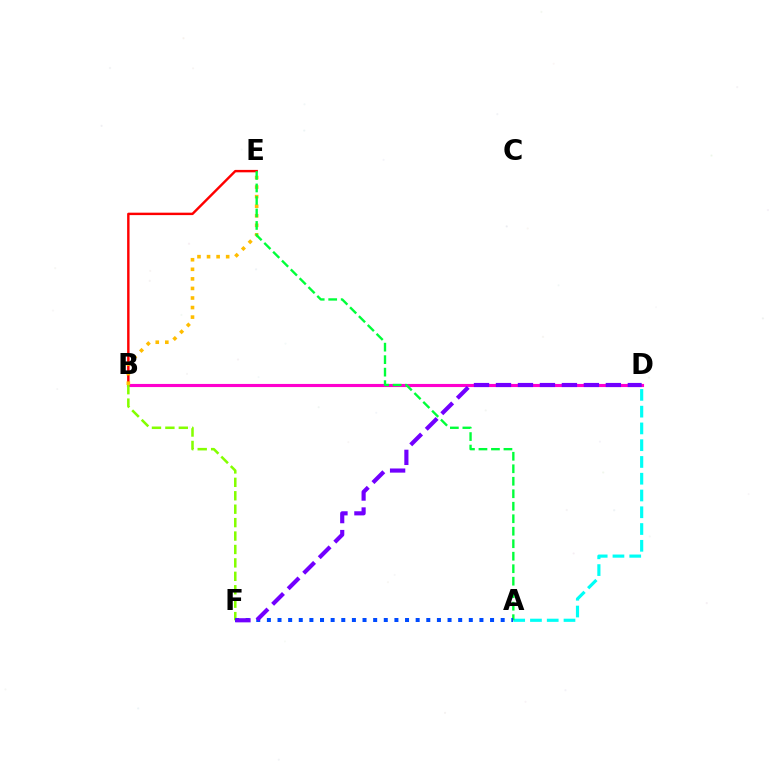{('B', 'D'): [{'color': '#ff00cf', 'line_style': 'solid', 'thickness': 2.25}], ('B', 'E'): [{'color': '#ff0000', 'line_style': 'solid', 'thickness': 1.75}, {'color': '#ffbd00', 'line_style': 'dotted', 'thickness': 2.6}], ('B', 'F'): [{'color': '#84ff00', 'line_style': 'dashed', 'thickness': 1.82}], ('A', 'D'): [{'color': '#00fff6', 'line_style': 'dashed', 'thickness': 2.28}], ('A', 'E'): [{'color': '#00ff39', 'line_style': 'dashed', 'thickness': 1.7}], ('A', 'F'): [{'color': '#004bff', 'line_style': 'dotted', 'thickness': 2.89}], ('D', 'F'): [{'color': '#7200ff', 'line_style': 'dashed', 'thickness': 2.99}]}